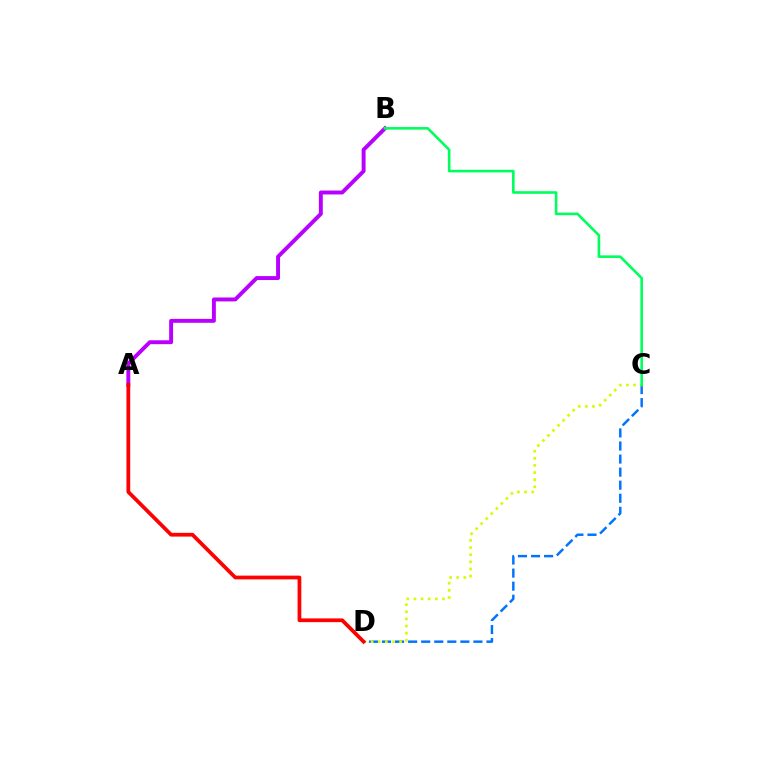{('C', 'D'): [{'color': '#0074ff', 'line_style': 'dashed', 'thickness': 1.77}, {'color': '#d1ff00', 'line_style': 'dotted', 'thickness': 1.94}], ('A', 'B'): [{'color': '#b900ff', 'line_style': 'solid', 'thickness': 2.82}], ('A', 'D'): [{'color': '#ff0000', 'line_style': 'solid', 'thickness': 2.7}], ('B', 'C'): [{'color': '#00ff5c', 'line_style': 'solid', 'thickness': 1.88}]}